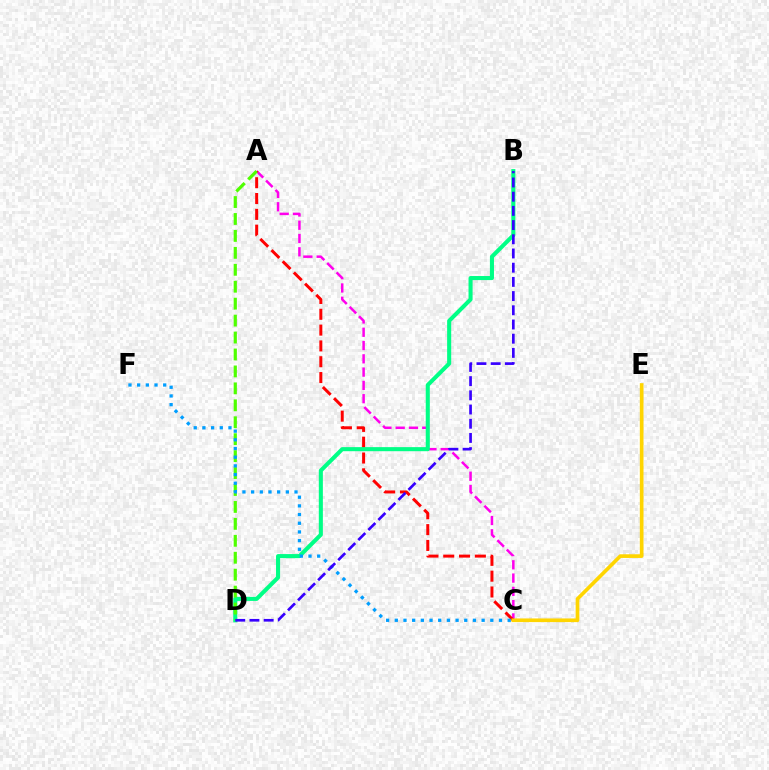{('A', 'C'): [{'color': '#ff00ed', 'line_style': 'dashed', 'thickness': 1.8}, {'color': '#ff0000', 'line_style': 'dashed', 'thickness': 2.15}], ('C', 'E'): [{'color': '#ffd500', 'line_style': 'solid', 'thickness': 2.64}], ('B', 'D'): [{'color': '#00ff86', 'line_style': 'solid', 'thickness': 2.93}, {'color': '#3700ff', 'line_style': 'dashed', 'thickness': 1.93}], ('A', 'D'): [{'color': '#4fff00', 'line_style': 'dashed', 'thickness': 2.3}], ('C', 'F'): [{'color': '#009eff', 'line_style': 'dotted', 'thickness': 2.36}]}